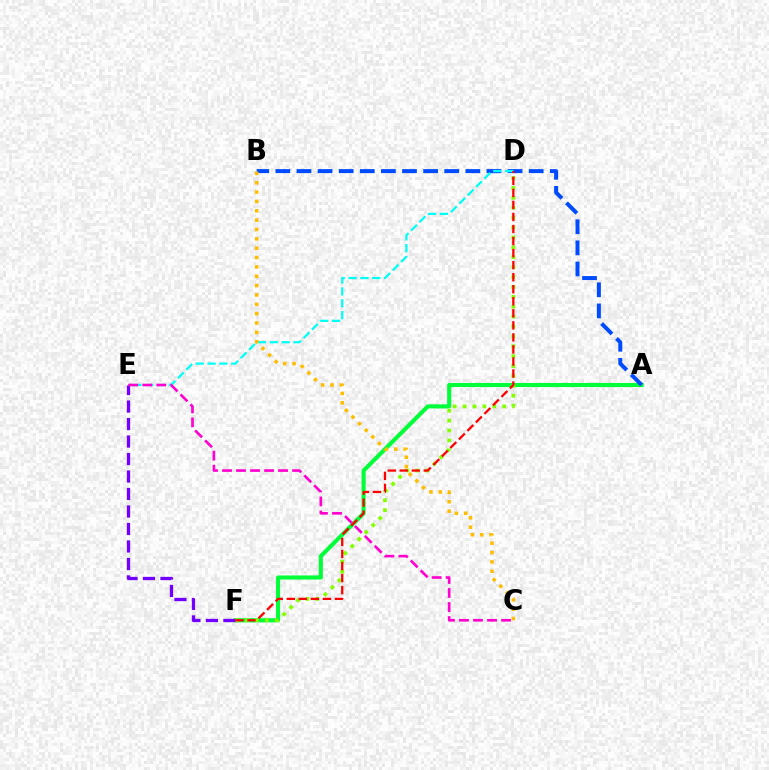{('A', 'F'): [{'color': '#00ff39', 'line_style': 'solid', 'thickness': 2.94}], ('A', 'B'): [{'color': '#004bff', 'line_style': 'dashed', 'thickness': 2.87}], ('D', 'F'): [{'color': '#84ff00', 'line_style': 'dotted', 'thickness': 2.69}, {'color': '#ff0000', 'line_style': 'dashed', 'thickness': 1.64}], ('D', 'E'): [{'color': '#00fff6', 'line_style': 'dashed', 'thickness': 1.61}], ('E', 'F'): [{'color': '#7200ff', 'line_style': 'dashed', 'thickness': 2.38}], ('B', 'C'): [{'color': '#ffbd00', 'line_style': 'dotted', 'thickness': 2.54}], ('C', 'E'): [{'color': '#ff00cf', 'line_style': 'dashed', 'thickness': 1.91}]}